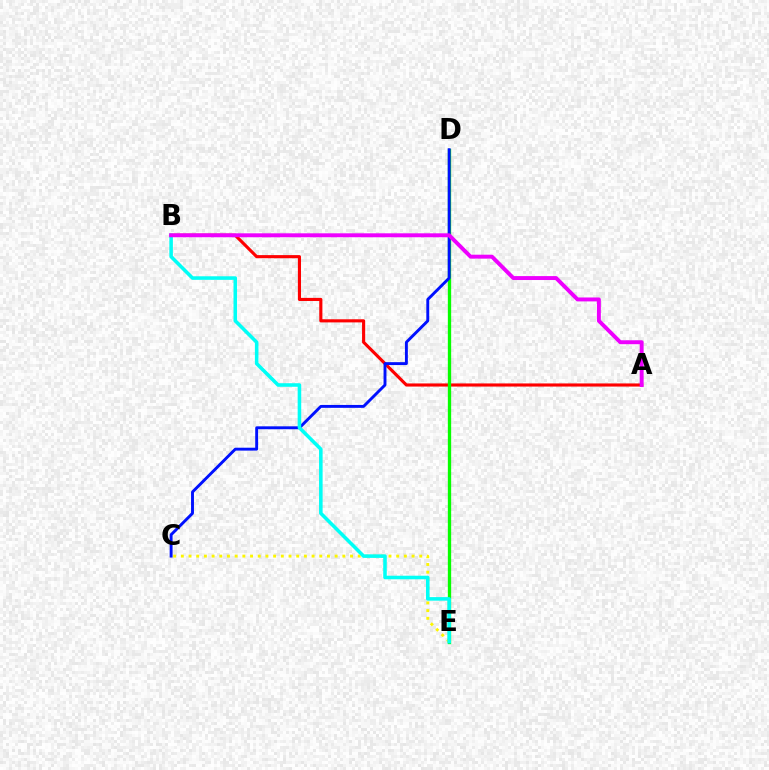{('C', 'E'): [{'color': '#fcf500', 'line_style': 'dotted', 'thickness': 2.09}], ('A', 'B'): [{'color': '#ff0000', 'line_style': 'solid', 'thickness': 2.25}, {'color': '#ee00ff', 'line_style': 'solid', 'thickness': 2.83}], ('D', 'E'): [{'color': '#08ff00', 'line_style': 'solid', 'thickness': 2.39}], ('C', 'D'): [{'color': '#0010ff', 'line_style': 'solid', 'thickness': 2.09}], ('B', 'E'): [{'color': '#00fff6', 'line_style': 'solid', 'thickness': 2.56}]}